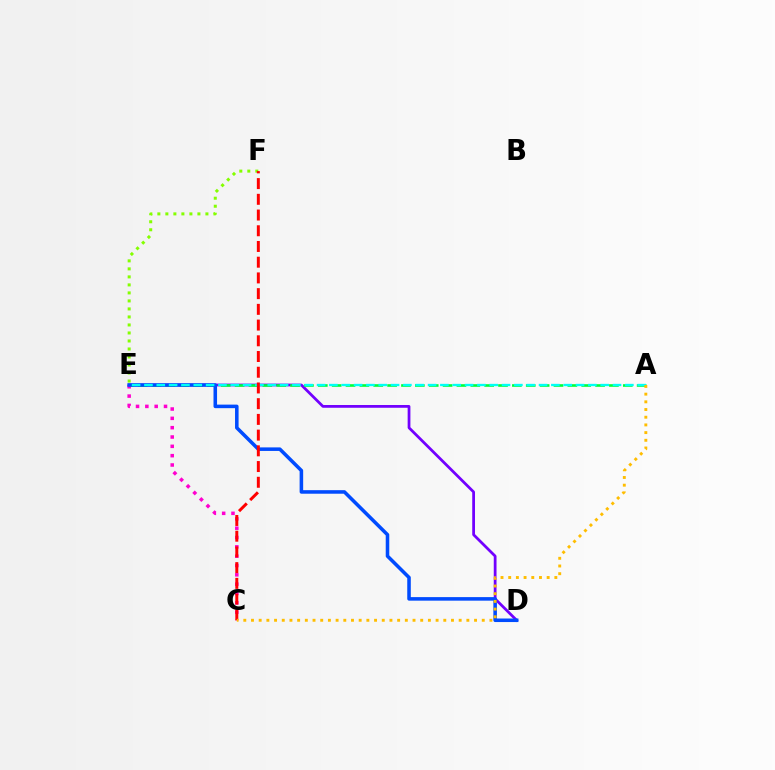{('C', 'E'): [{'color': '#ff00cf', 'line_style': 'dotted', 'thickness': 2.53}], ('E', 'F'): [{'color': '#84ff00', 'line_style': 'dotted', 'thickness': 2.18}], ('D', 'E'): [{'color': '#7200ff', 'line_style': 'solid', 'thickness': 1.99}, {'color': '#004bff', 'line_style': 'solid', 'thickness': 2.56}], ('A', 'E'): [{'color': '#00ff39', 'line_style': 'dashed', 'thickness': 1.88}, {'color': '#00fff6', 'line_style': 'dashed', 'thickness': 1.68}], ('C', 'F'): [{'color': '#ff0000', 'line_style': 'dashed', 'thickness': 2.14}], ('A', 'C'): [{'color': '#ffbd00', 'line_style': 'dotted', 'thickness': 2.09}]}